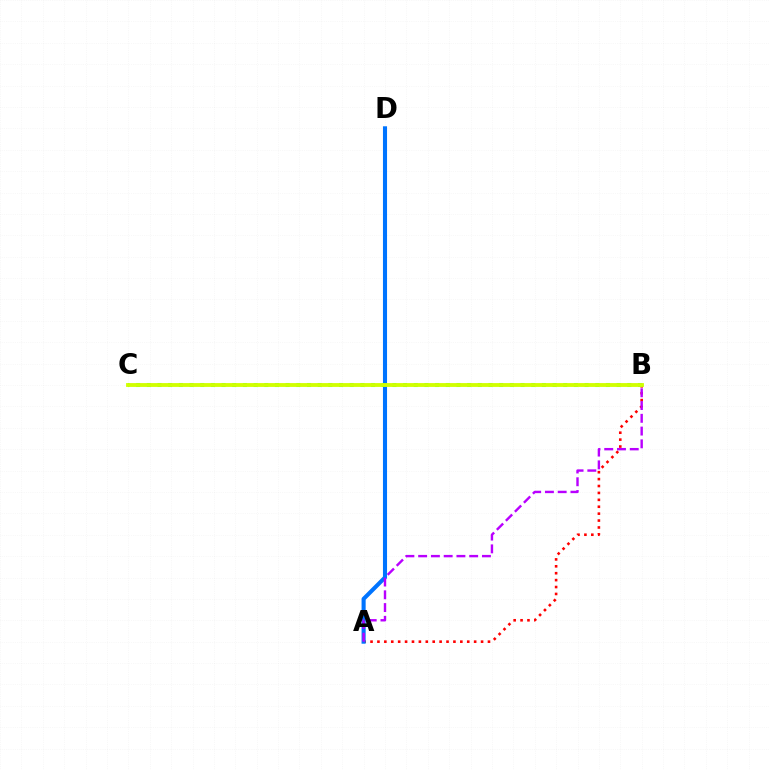{('A', 'B'): [{'color': '#ff0000', 'line_style': 'dotted', 'thickness': 1.88}, {'color': '#b900ff', 'line_style': 'dashed', 'thickness': 1.73}], ('A', 'D'): [{'color': '#0074ff', 'line_style': 'solid', 'thickness': 2.94}], ('B', 'C'): [{'color': '#00ff5c', 'line_style': 'dotted', 'thickness': 2.9}, {'color': '#d1ff00', 'line_style': 'solid', 'thickness': 2.76}]}